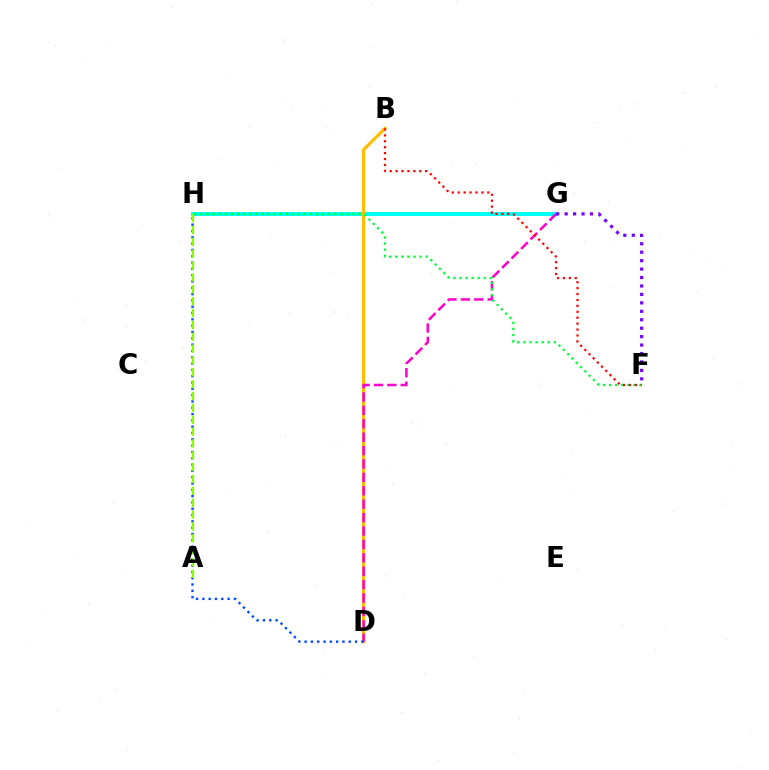{('G', 'H'): [{'color': '#00fff6', 'line_style': 'solid', 'thickness': 2.86}], ('B', 'D'): [{'color': '#ffbd00', 'line_style': 'solid', 'thickness': 2.3}], ('D', 'G'): [{'color': '#ff00cf', 'line_style': 'dashed', 'thickness': 1.82}], ('F', 'H'): [{'color': '#00ff39', 'line_style': 'dotted', 'thickness': 1.65}], ('D', 'H'): [{'color': '#004bff', 'line_style': 'dotted', 'thickness': 1.72}], ('F', 'G'): [{'color': '#7200ff', 'line_style': 'dotted', 'thickness': 2.29}], ('A', 'H'): [{'color': '#84ff00', 'line_style': 'dashed', 'thickness': 1.61}], ('B', 'F'): [{'color': '#ff0000', 'line_style': 'dotted', 'thickness': 1.61}]}